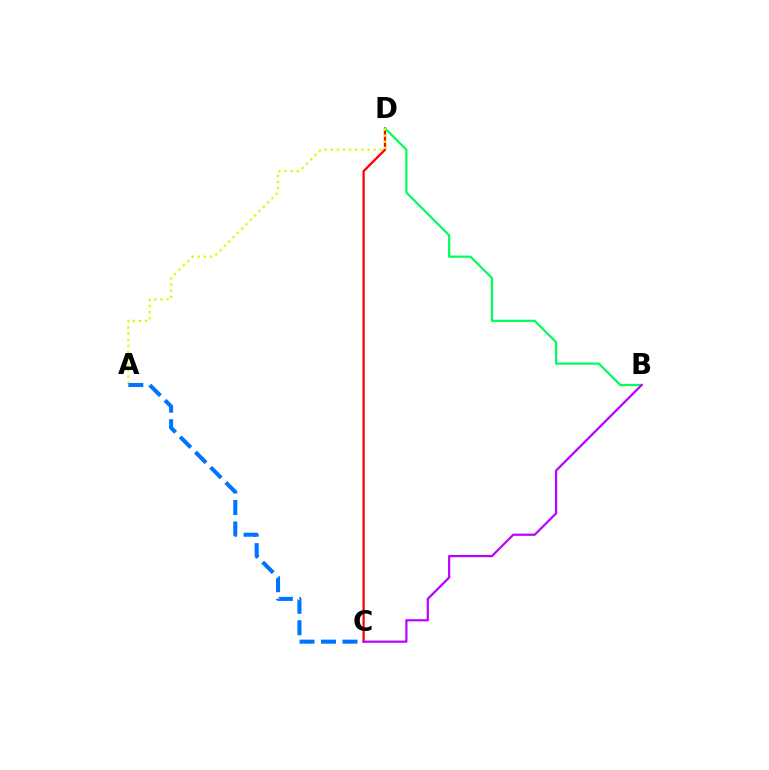{('C', 'D'): [{'color': '#ff0000', 'line_style': 'solid', 'thickness': 1.64}], ('B', 'D'): [{'color': '#00ff5c', 'line_style': 'solid', 'thickness': 1.61}], ('A', 'D'): [{'color': '#d1ff00', 'line_style': 'dotted', 'thickness': 1.66}], ('B', 'C'): [{'color': '#b900ff', 'line_style': 'solid', 'thickness': 1.58}], ('A', 'C'): [{'color': '#0074ff', 'line_style': 'dashed', 'thickness': 2.92}]}